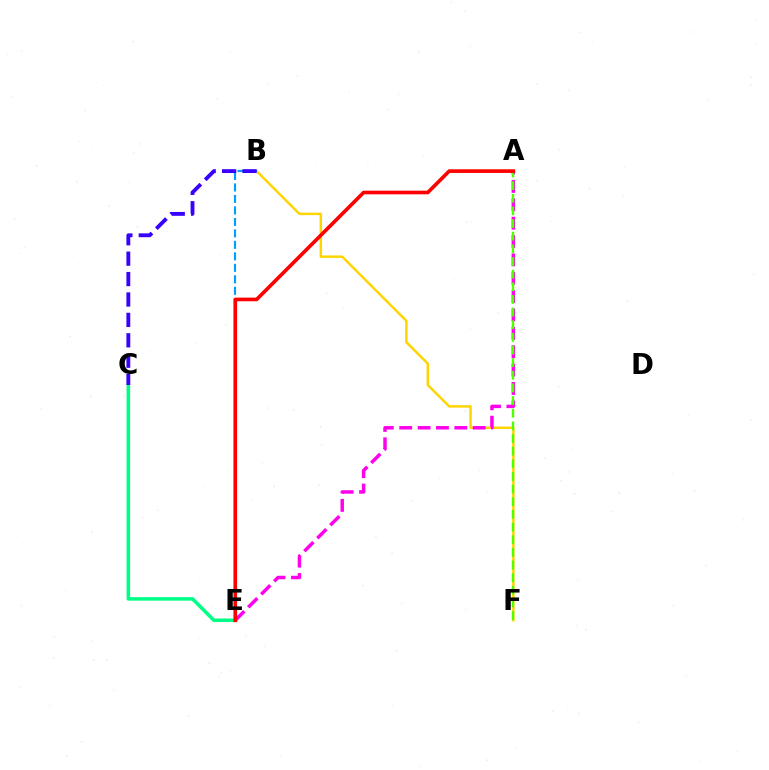{('C', 'E'): [{'color': '#00ff86', 'line_style': 'solid', 'thickness': 2.55}], ('B', 'F'): [{'color': '#ffd500', 'line_style': 'solid', 'thickness': 1.78}], ('B', 'E'): [{'color': '#009eff', 'line_style': 'dashed', 'thickness': 1.56}], ('A', 'E'): [{'color': '#ff00ed', 'line_style': 'dashed', 'thickness': 2.5}, {'color': '#ff0000', 'line_style': 'solid', 'thickness': 2.63}], ('B', 'C'): [{'color': '#3700ff', 'line_style': 'dashed', 'thickness': 2.77}], ('A', 'F'): [{'color': '#4fff00', 'line_style': 'dashed', 'thickness': 1.72}]}